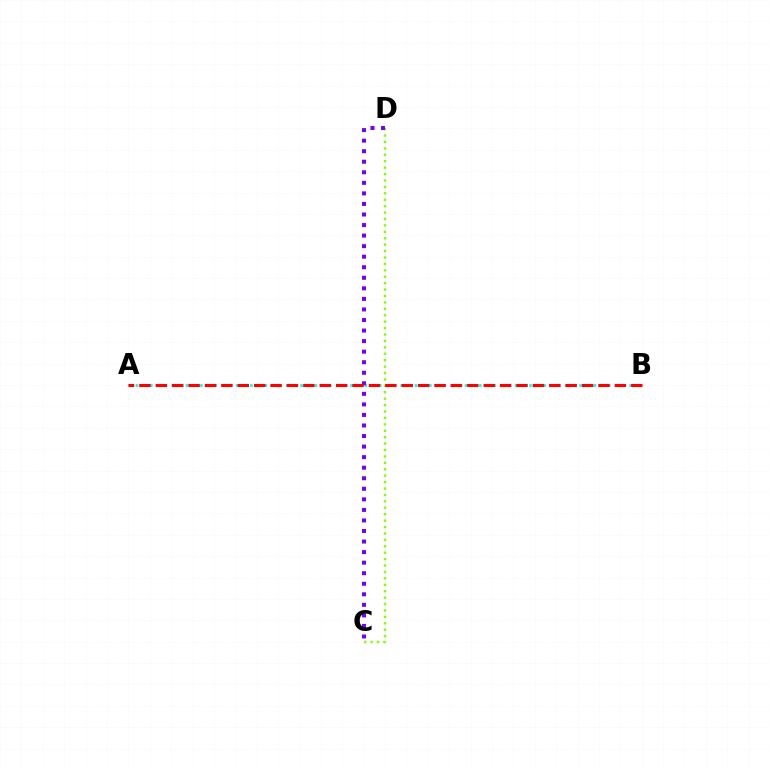{('C', 'D'): [{'color': '#84ff00', 'line_style': 'dotted', 'thickness': 1.74}, {'color': '#7200ff', 'line_style': 'dotted', 'thickness': 2.87}], ('A', 'B'): [{'color': '#00fff6', 'line_style': 'dotted', 'thickness': 1.94}, {'color': '#ff0000', 'line_style': 'dashed', 'thickness': 2.23}]}